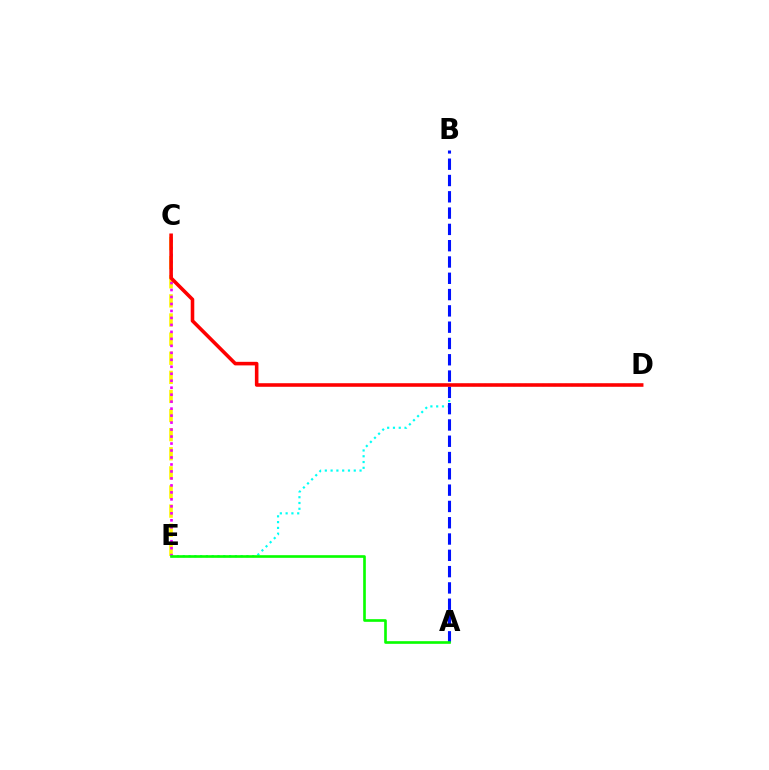{('D', 'E'): [{'color': '#00fff6', 'line_style': 'dotted', 'thickness': 1.57}], ('C', 'E'): [{'color': '#fcf500', 'line_style': 'dashed', 'thickness': 2.6}, {'color': '#ee00ff', 'line_style': 'dotted', 'thickness': 1.9}], ('A', 'B'): [{'color': '#0010ff', 'line_style': 'dashed', 'thickness': 2.21}], ('A', 'E'): [{'color': '#08ff00', 'line_style': 'solid', 'thickness': 1.91}], ('C', 'D'): [{'color': '#ff0000', 'line_style': 'solid', 'thickness': 2.57}]}